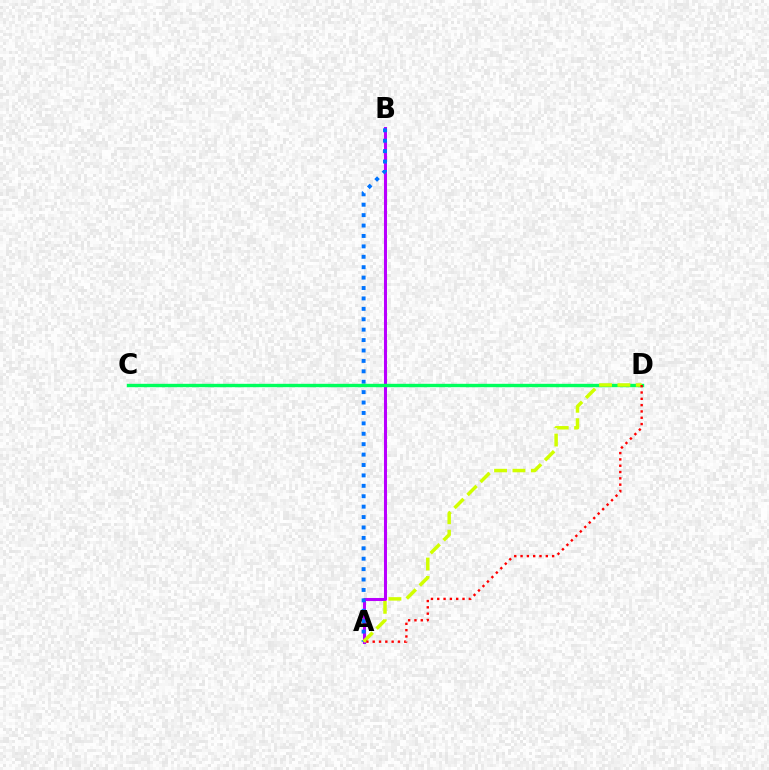{('A', 'B'): [{'color': '#b900ff', 'line_style': 'solid', 'thickness': 2.19}, {'color': '#0074ff', 'line_style': 'dotted', 'thickness': 2.83}], ('C', 'D'): [{'color': '#00ff5c', 'line_style': 'solid', 'thickness': 2.43}], ('A', 'D'): [{'color': '#d1ff00', 'line_style': 'dashed', 'thickness': 2.5}, {'color': '#ff0000', 'line_style': 'dotted', 'thickness': 1.72}]}